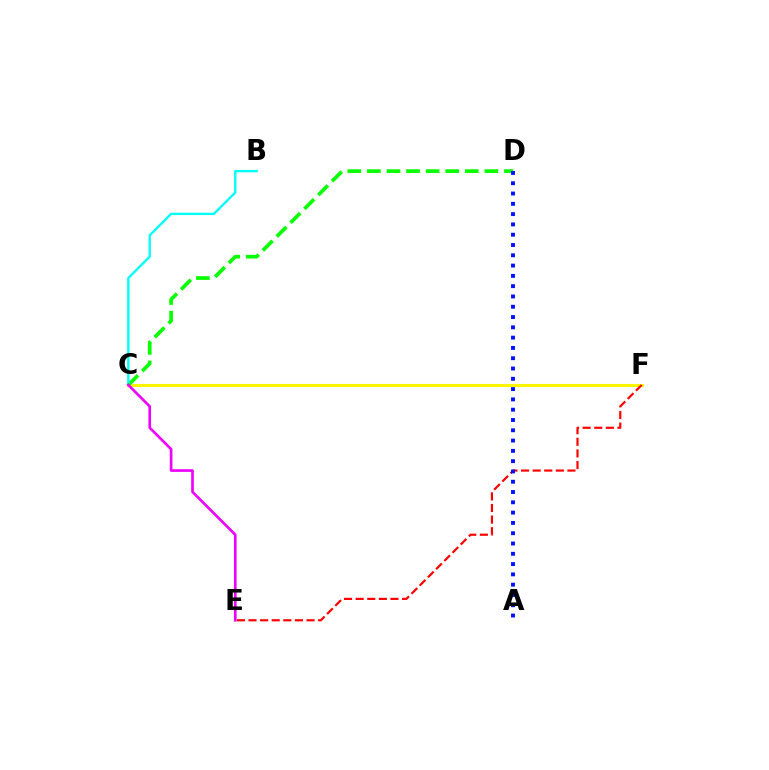{('C', 'F'): [{'color': '#fcf500', 'line_style': 'solid', 'thickness': 2.2}], ('C', 'D'): [{'color': '#08ff00', 'line_style': 'dashed', 'thickness': 2.66}], ('E', 'F'): [{'color': '#ff0000', 'line_style': 'dashed', 'thickness': 1.58}], ('B', 'C'): [{'color': '#00fff6', 'line_style': 'solid', 'thickness': 1.69}], ('C', 'E'): [{'color': '#ee00ff', 'line_style': 'solid', 'thickness': 1.91}], ('A', 'D'): [{'color': '#0010ff', 'line_style': 'dotted', 'thickness': 2.8}]}